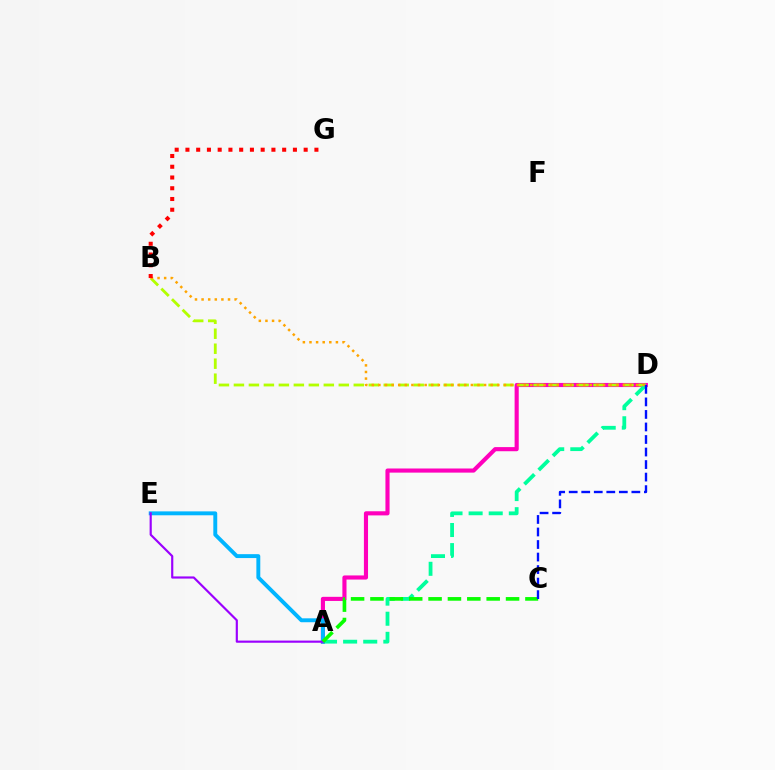{('A', 'D'): [{'color': '#ff00bd', 'line_style': 'solid', 'thickness': 2.97}, {'color': '#00ff9d', 'line_style': 'dashed', 'thickness': 2.73}], ('B', 'D'): [{'color': '#b3ff00', 'line_style': 'dashed', 'thickness': 2.04}, {'color': '#ffa500', 'line_style': 'dotted', 'thickness': 1.8}], ('A', 'E'): [{'color': '#00b5ff', 'line_style': 'solid', 'thickness': 2.81}, {'color': '#9b00ff', 'line_style': 'solid', 'thickness': 1.56}], ('A', 'C'): [{'color': '#08ff00', 'line_style': 'dashed', 'thickness': 2.63}], ('B', 'G'): [{'color': '#ff0000', 'line_style': 'dotted', 'thickness': 2.92}], ('C', 'D'): [{'color': '#0010ff', 'line_style': 'dashed', 'thickness': 1.7}]}